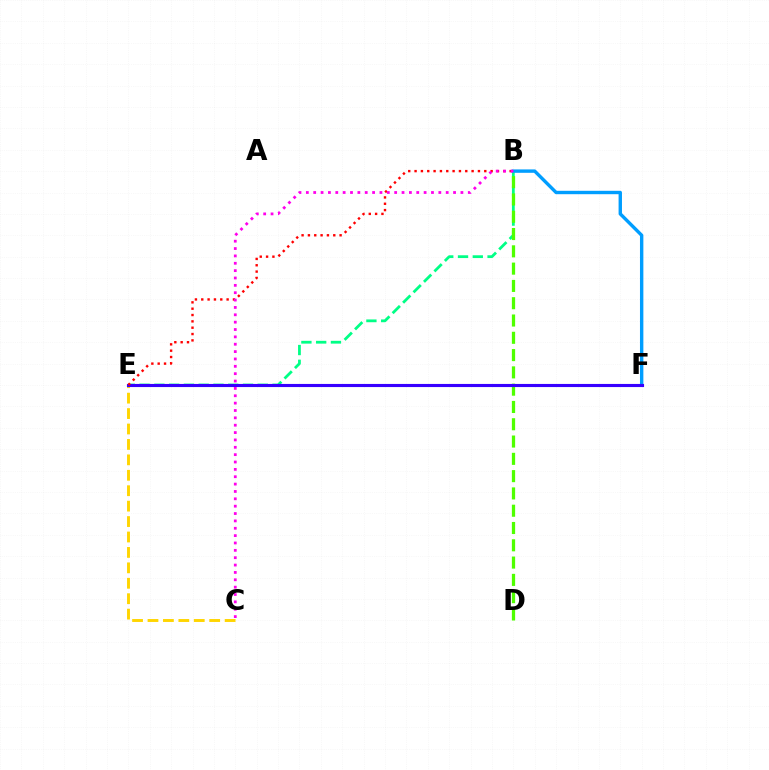{('C', 'E'): [{'color': '#ffd500', 'line_style': 'dashed', 'thickness': 2.1}], ('B', 'E'): [{'color': '#00ff86', 'line_style': 'dashed', 'thickness': 2.01}, {'color': '#ff0000', 'line_style': 'dotted', 'thickness': 1.72}], ('B', 'D'): [{'color': '#4fff00', 'line_style': 'dashed', 'thickness': 2.35}], ('B', 'F'): [{'color': '#009eff', 'line_style': 'solid', 'thickness': 2.44}], ('E', 'F'): [{'color': '#3700ff', 'line_style': 'solid', 'thickness': 2.24}], ('B', 'C'): [{'color': '#ff00ed', 'line_style': 'dotted', 'thickness': 2.0}]}